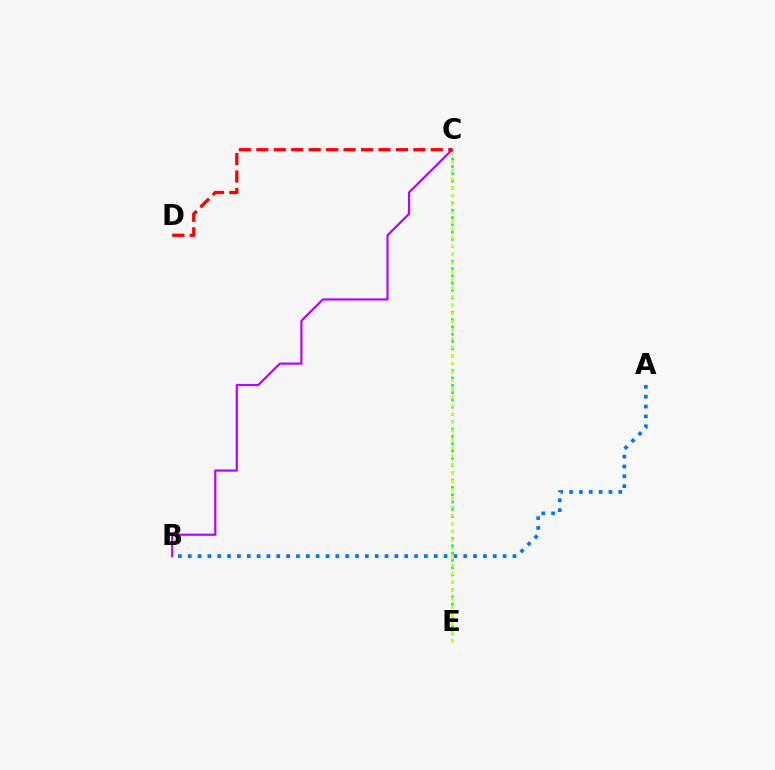{('C', 'E'): [{'color': '#00ff5c', 'line_style': 'dotted', 'thickness': 1.98}, {'color': '#d1ff00', 'line_style': 'dotted', 'thickness': 2.28}], ('B', 'C'): [{'color': '#b900ff', 'line_style': 'solid', 'thickness': 1.57}], ('A', 'B'): [{'color': '#0074ff', 'line_style': 'dotted', 'thickness': 2.67}], ('C', 'D'): [{'color': '#ff0000', 'line_style': 'dashed', 'thickness': 2.37}]}